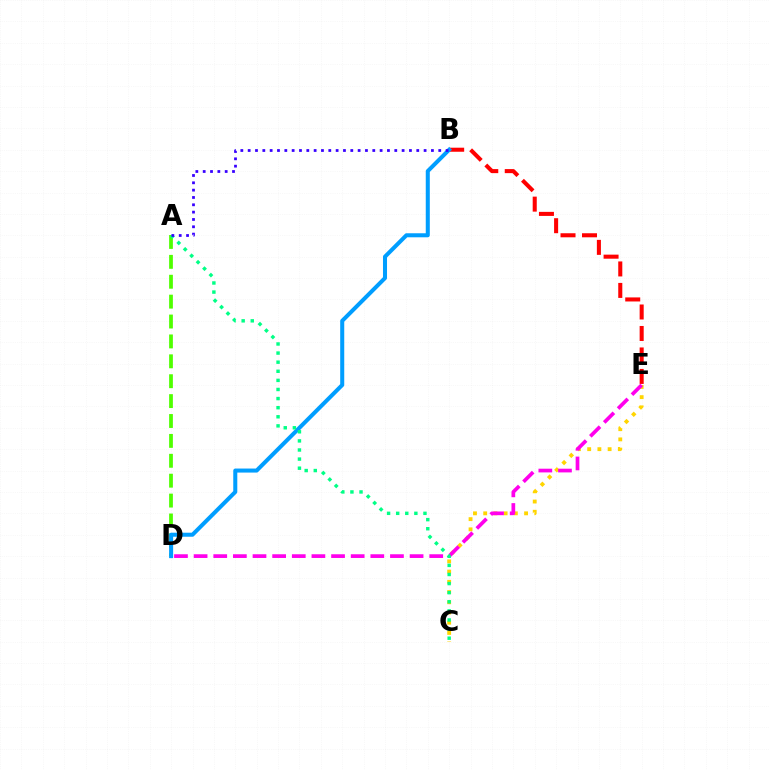{('C', 'E'): [{'color': '#ffd500', 'line_style': 'dotted', 'thickness': 2.78}], ('B', 'E'): [{'color': '#ff0000', 'line_style': 'dashed', 'thickness': 2.92}], ('D', 'E'): [{'color': '#ff00ed', 'line_style': 'dashed', 'thickness': 2.67}], ('A', 'D'): [{'color': '#4fff00', 'line_style': 'dashed', 'thickness': 2.7}], ('B', 'D'): [{'color': '#009eff', 'line_style': 'solid', 'thickness': 2.91}], ('A', 'C'): [{'color': '#00ff86', 'line_style': 'dotted', 'thickness': 2.47}], ('A', 'B'): [{'color': '#3700ff', 'line_style': 'dotted', 'thickness': 1.99}]}